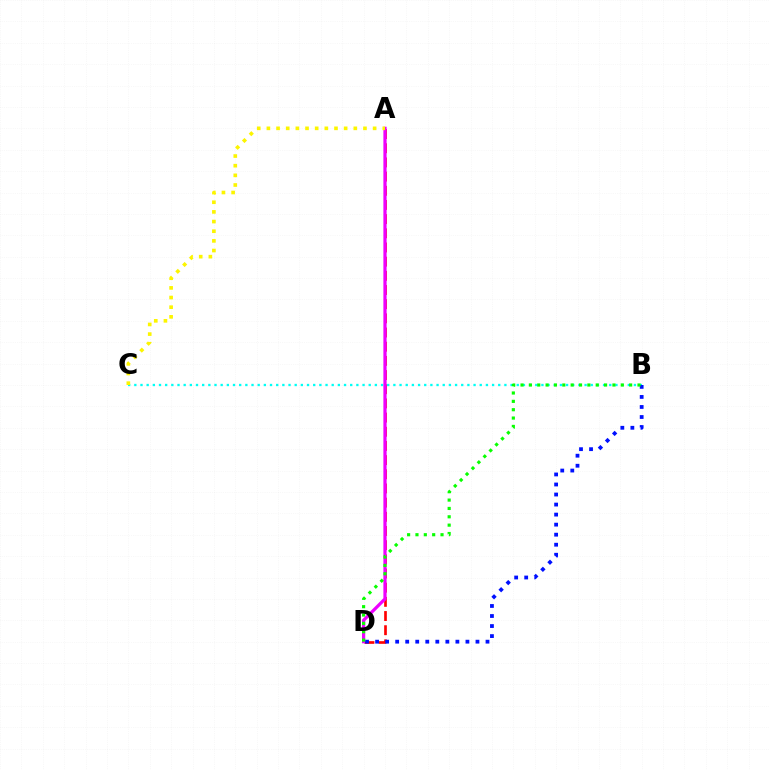{('A', 'D'): [{'color': '#ff0000', 'line_style': 'dashed', 'thickness': 1.93}, {'color': '#ee00ff', 'line_style': 'solid', 'thickness': 2.32}], ('B', 'C'): [{'color': '#00fff6', 'line_style': 'dotted', 'thickness': 1.68}], ('B', 'D'): [{'color': '#0010ff', 'line_style': 'dotted', 'thickness': 2.73}, {'color': '#08ff00', 'line_style': 'dotted', 'thickness': 2.27}], ('A', 'C'): [{'color': '#fcf500', 'line_style': 'dotted', 'thickness': 2.62}]}